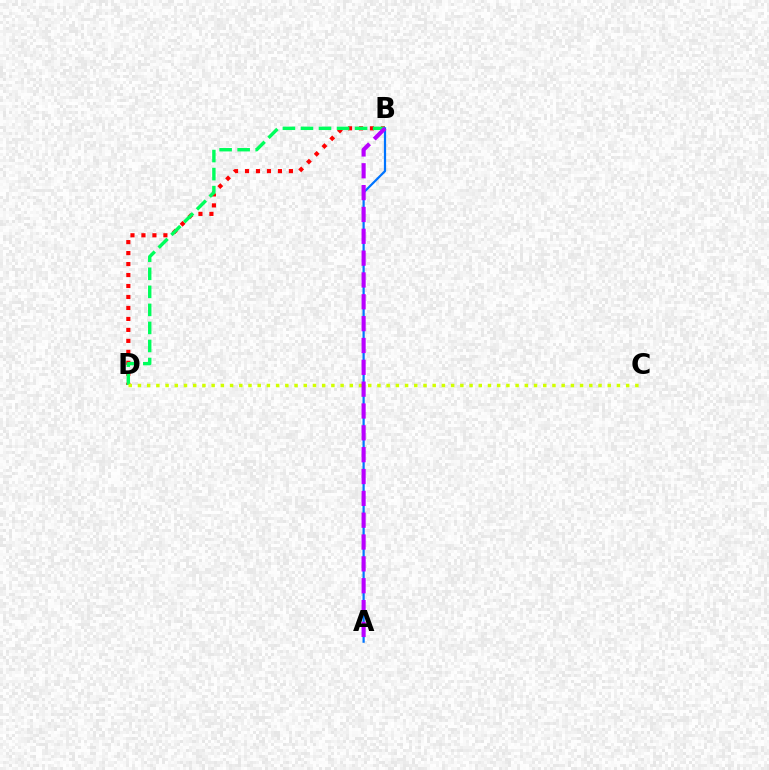{('B', 'D'): [{'color': '#ff0000', 'line_style': 'dotted', 'thickness': 2.98}, {'color': '#00ff5c', 'line_style': 'dashed', 'thickness': 2.45}], ('C', 'D'): [{'color': '#d1ff00', 'line_style': 'dotted', 'thickness': 2.5}], ('A', 'B'): [{'color': '#0074ff', 'line_style': 'solid', 'thickness': 1.6}, {'color': '#b900ff', 'line_style': 'dashed', 'thickness': 2.97}]}